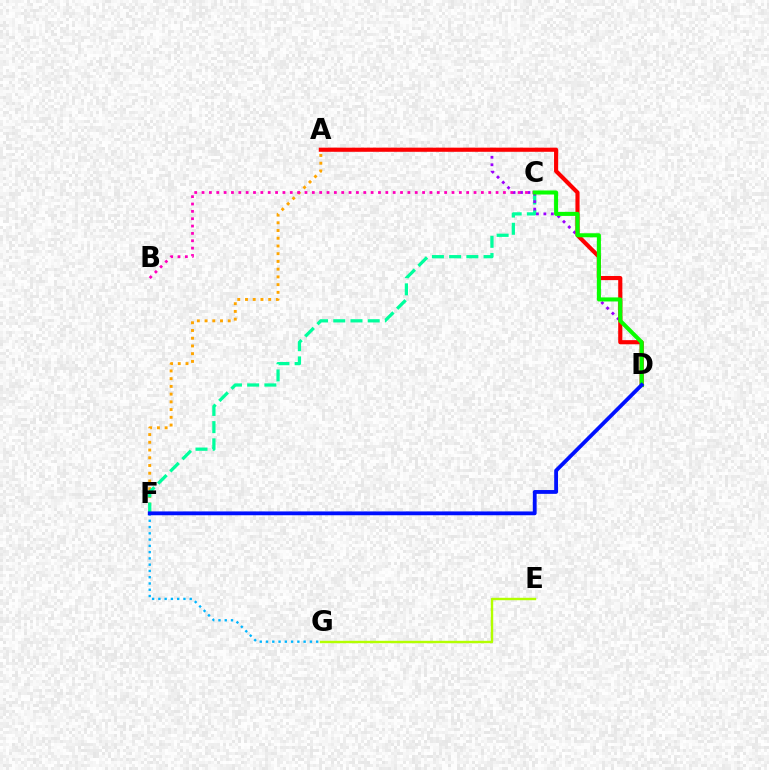{('A', 'F'): [{'color': '#ffa500', 'line_style': 'dotted', 'thickness': 2.1}], ('C', 'F'): [{'color': '#00ff9d', 'line_style': 'dashed', 'thickness': 2.34}], ('A', 'D'): [{'color': '#9b00ff', 'line_style': 'dotted', 'thickness': 2.03}, {'color': '#ff0000', 'line_style': 'solid', 'thickness': 2.97}], ('B', 'C'): [{'color': '#ff00bd', 'line_style': 'dotted', 'thickness': 2.0}], ('F', 'G'): [{'color': '#00b5ff', 'line_style': 'dotted', 'thickness': 1.7}], ('E', 'G'): [{'color': '#b3ff00', 'line_style': 'solid', 'thickness': 1.74}], ('C', 'D'): [{'color': '#08ff00', 'line_style': 'solid', 'thickness': 2.92}], ('D', 'F'): [{'color': '#0010ff', 'line_style': 'solid', 'thickness': 2.75}]}